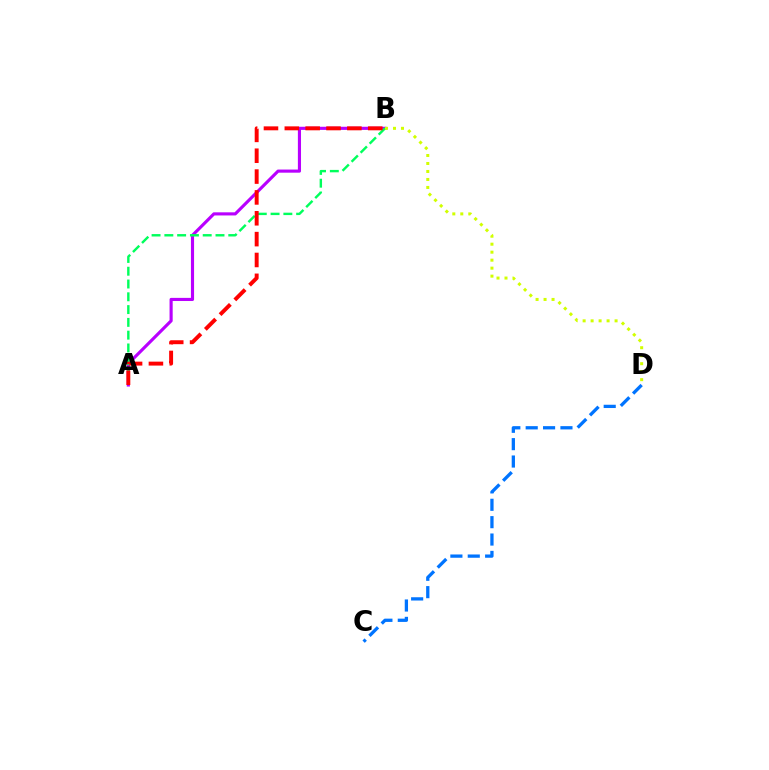{('C', 'D'): [{'color': '#0074ff', 'line_style': 'dashed', 'thickness': 2.36}], ('A', 'B'): [{'color': '#b900ff', 'line_style': 'solid', 'thickness': 2.25}, {'color': '#00ff5c', 'line_style': 'dashed', 'thickness': 1.74}, {'color': '#ff0000', 'line_style': 'dashed', 'thickness': 2.83}], ('B', 'D'): [{'color': '#d1ff00', 'line_style': 'dotted', 'thickness': 2.17}]}